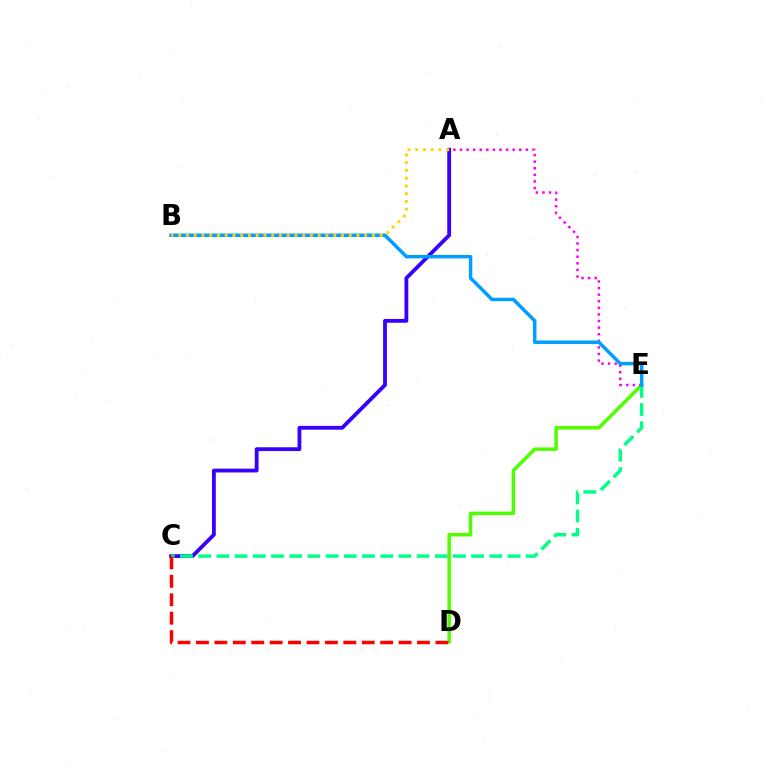{('A', 'C'): [{'color': '#3700ff', 'line_style': 'solid', 'thickness': 2.75}], ('D', 'E'): [{'color': '#4fff00', 'line_style': 'solid', 'thickness': 2.52}], ('C', 'E'): [{'color': '#00ff86', 'line_style': 'dashed', 'thickness': 2.47}], ('A', 'E'): [{'color': '#ff00ed', 'line_style': 'dotted', 'thickness': 1.79}], ('C', 'D'): [{'color': '#ff0000', 'line_style': 'dashed', 'thickness': 2.5}], ('B', 'E'): [{'color': '#009eff', 'line_style': 'solid', 'thickness': 2.5}], ('A', 'B'): [{'color': '#ffd500', 'line_style': 'dotted', 'thickness': 2.11}]}